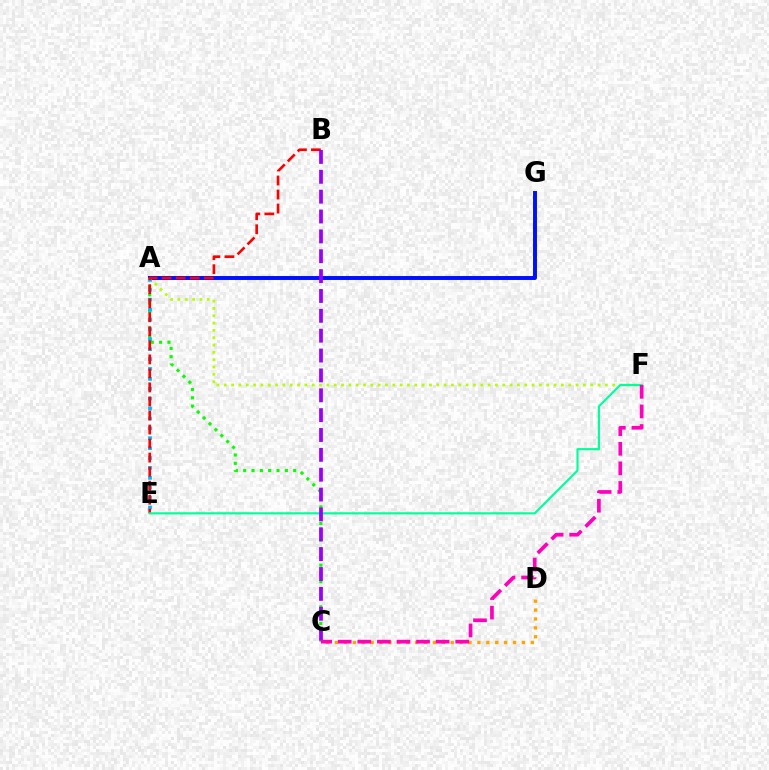{('A', 'F'): [{'color': '#b3ff00', 'line_style': 'dotted', 'thickness': 1.99}], ('C', 'D'): [{'color': '#ffa500', 'line_style': 'dotted', 'thickness': 2.42}], ('A', 'G'): [{'color': '#0010ff', 'line_style': 'solid', 'thickness': 2.84}], ('A', 'C'): [{'color': '#08ff00', 'line_style': 'dotted', 'thickness': 2.26}], ('A', 'E'): [{'color': '#00b5ff', 'line_style': 'dotted', 'thickness': 2.69}], ('B', 'E'): [{'color': '#ff0000', 'line_style': 'dashed', 'thickness': 1.91}], ('E', 'F'): [{'color': '#00ff9d', 'line_style': 'solid', 'thickness': 1.56}], ('B', 'C'): [{'color': '#9b00ff', 'line_style': 'dashed', 'thickness': 2.7}], ('C', 'F'): [{'color': '#ff00bd', 'line_style': 'dashed', 'thickness': 2.66}]}